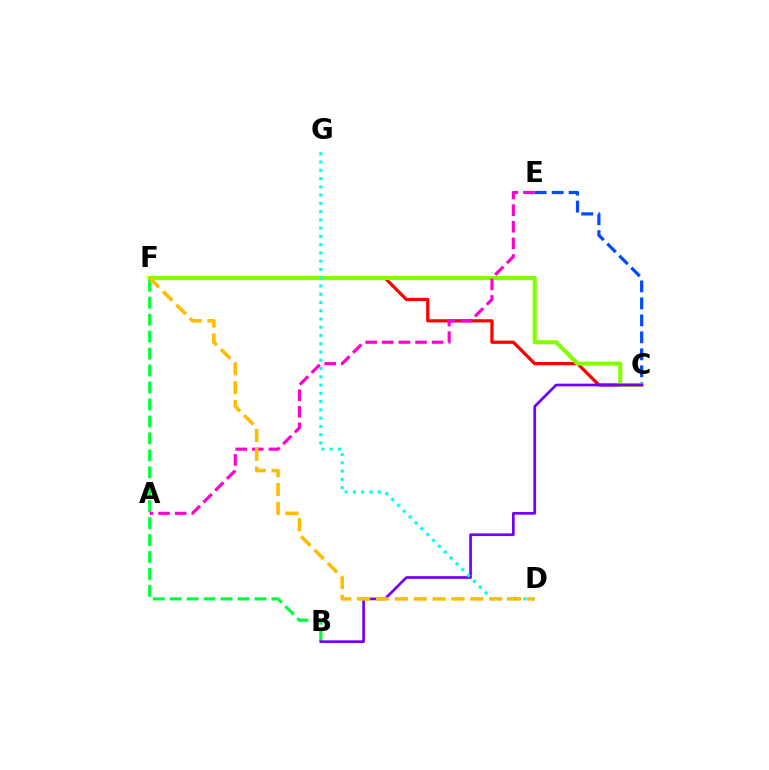{('C', 'F'): [{'color': '#ff0000', 'line_style': 'solid', 'thickness': 2.32}, {'color': '#84ff00', 'line_style': 'solid', 'thickness': 2.96}], ('C', 'E'): [{'color': '#004bff', 'line_style': 'dashed', 'thickness': 2.31}], ('B', 'F'): [{'color': '#00ff39', 'line_style': 'dashed', 'thickness': 2.3}], ('A', 'E'): [{'color': '#ff00cf', 'line_style': 'dashed', 'thickness': 2.26}], ('B', 'C'): [{'color': '#7200ff', 'line_style': 'solid', 'thickness': 1.94}], ('D', 'G'): [{'color': '#00fff6', 'line_style': 'dotted', 'thickness': 2.24}], ('D', 'F'): [{'color': '#ffbd00', 'line_style': 'dashed', 'thickness': 2.56}]}